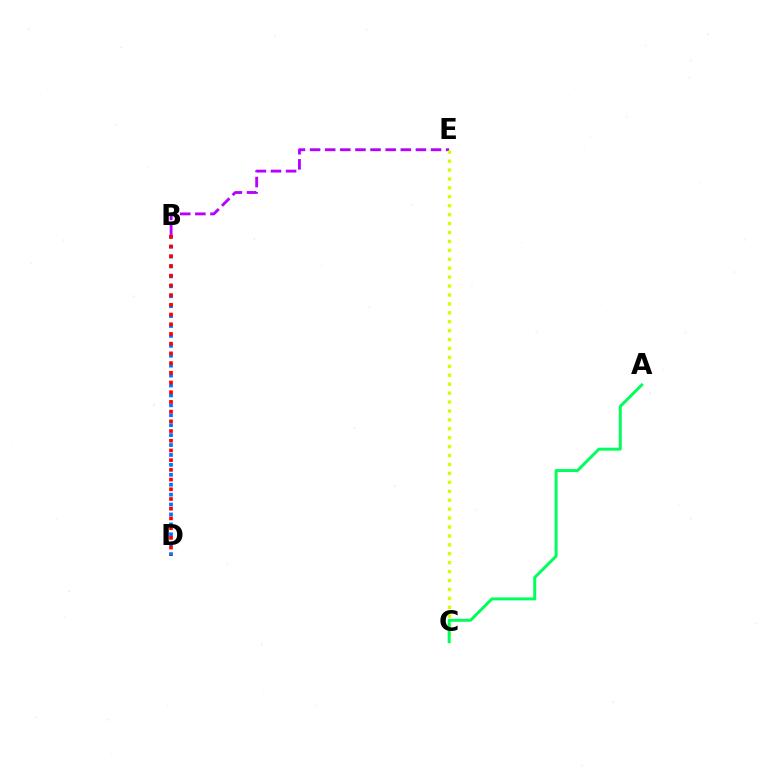{('B', 'E'): [{'color': '#b900ff', 'line_style': 'dashed', 'thickness': 2.05}], ('B', 'D'): [{'color': '#0074ff', 'line_style': 'dotted', 'thickness': 2.7}, {'color': '#ff0000', 'line_style': 'dotted', 'thickness': 2.64}], ('C', 'E'): [{'color': '#d1ff00', 'line_style': 'dotted', 'thickness': 2.42}], ('A', 'C'): [{'color': '#00ff5c', 'line_style': 'solid', 'thickness': 2.13}]}